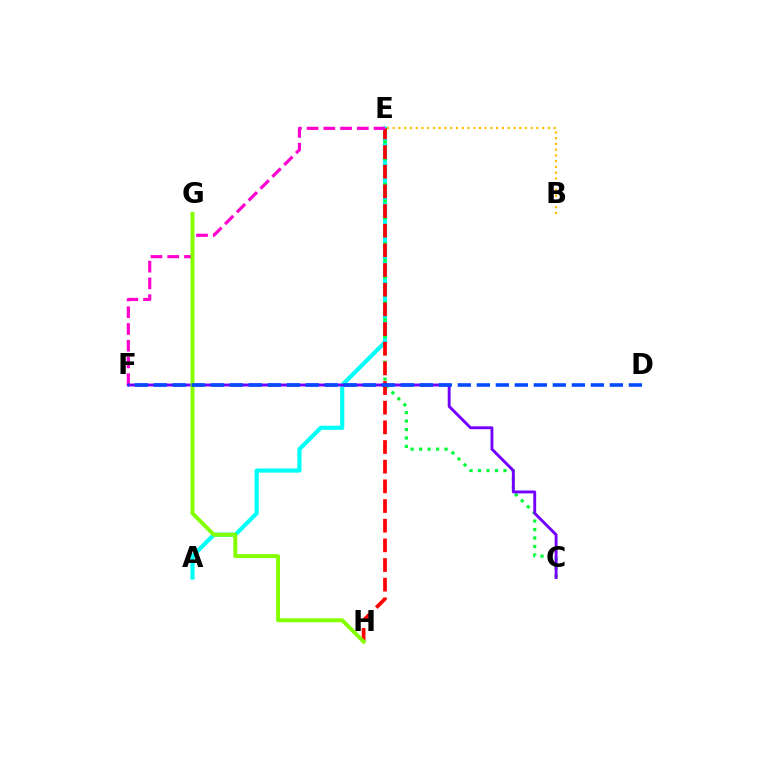{('A', 'E'): [{'color': '#00fff6', 'line_style': 'solid', 'thickness': 2.98}], ('C', 'E'): [{'color': '#00ff39', 'line_style': 'dotted', 'thickness': 2.3}], ('E', 'H'): [{'color': '#ff0000', 'line_style': 'dashed', 'thickness': 2.67}], ('E', 'F'): [{'color': '#ff00cf', 'line_style': 'dashed', 'thickness': 2.27}], ('C', 'F'): [{'color': '#7200ff', 'line_style': 'solid', 'thickness': 2.09}], ('B', 'E'): [{'color': '#ffbd00', 'line_style': 'dotted', 'thickness': 1.56}], ('G', 'H'): [{'color': '#84ff00', 'line_style': 'solid', 'thickness': 2.82}], ('D', 'F'): [{'color': '#004bff', 'line_style': 'dashed', 'thickness': 2.58}]}